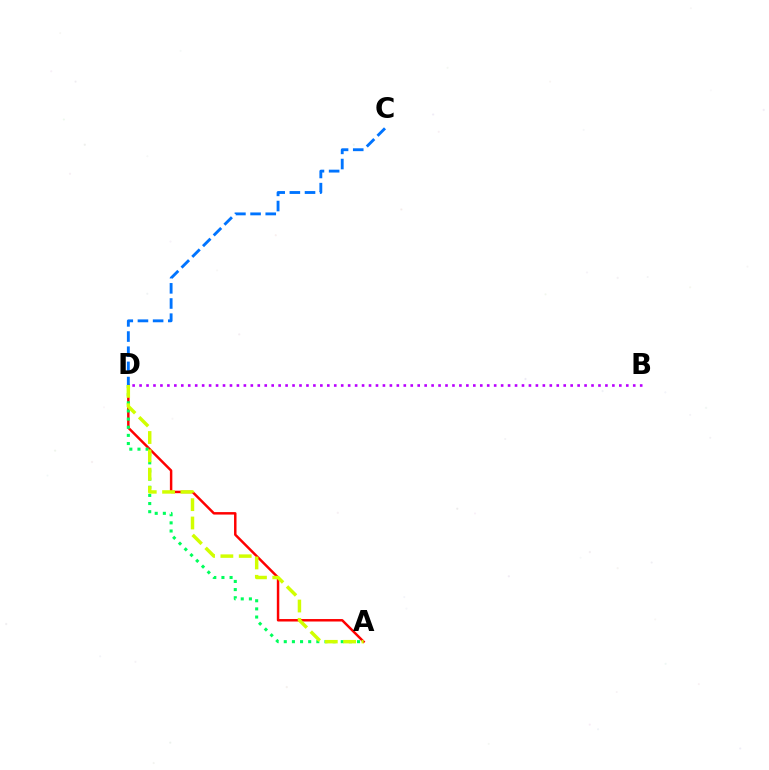{('A', 'D'): [{'color': '#ff0000', 'line_style': 'solid', 'thickness': 1.78}, {'color': '#00ff5c', 'line_style': 'dotted', 'thickness': 2.21}, {'color': '#d1ff00', 'line_style': 'dashed', 'thickness': 2.49}], ('B', 'D'): [{'color': '#b900ff', 'line_style': 'dotted', 'thickness': 1.89}], ('C', 'D'): [{'color': '#0074ff', 'line_style': 'dashed', 'thickness': 2.06}]}